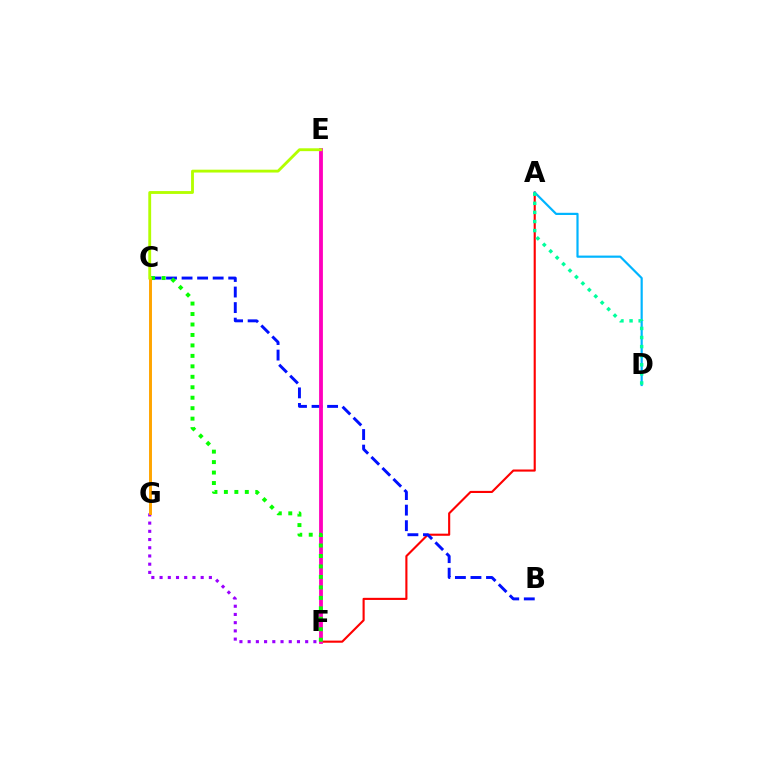{('A', 'F'): [{'color': '#ff0000', 'line_style': 'solid', 'thickness': 1.53}], ('B', 'C'): [{'color': '#0010ff', 'line_style': 'dashed', 'thickness': 2.11}], ('E', 'F'): [{'color': '#ff00bd', 'line_style': 'solid', 'thickness': 2.75}], ('A', 'D'): [{'color': '#00b5ff', 'line_style': 'solid', 'thickness': 1.58}, {'color': '#00ff9d', 'line_style': 'dotted', 'thickness': 2.47}], ('F', 'G'): [{'color': '#9b00ff', 'line_style': 'dotted', 'thickness': 2.23}], ('C', 'F'): [{'color': '#08ff00', 'line_style': 'dotted', 'thickness': 2.84}], ('C', 'G'): [{'color': '#ffa500', 'line_style': 'solid', 'thickness': 2.12}], ('C', 'E'): [{'color': '#b3ff00', 'line_style': 'solid', 'thickness': 2.05}]}